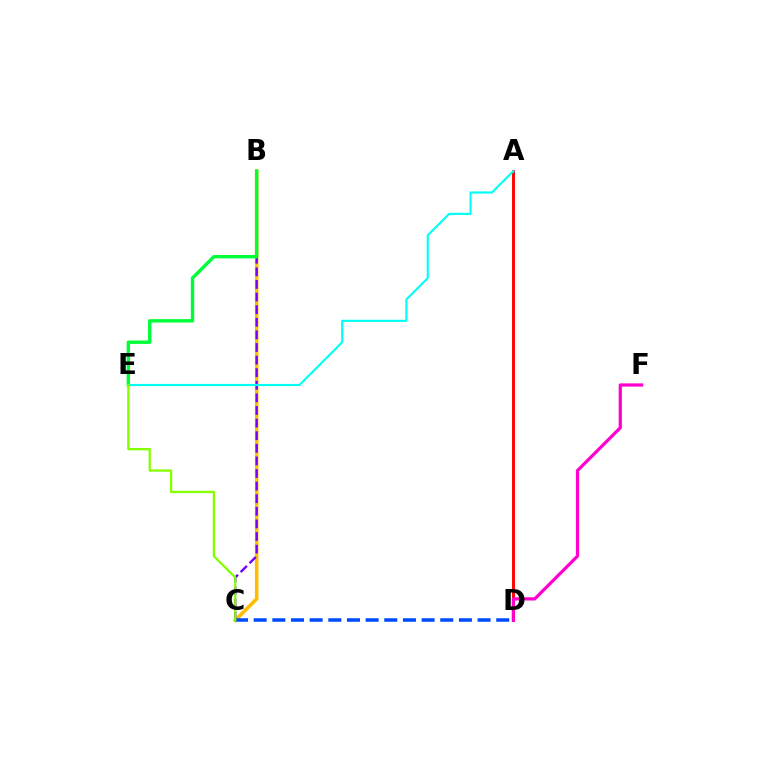{('B', 'C'): [{'color': '#ffbd00', 'line_style': 'solid', 'thickness': 2.57}, {'color': '#7200ff', 'line_style': 'dashed', 'thickness': 1.71}], ('A', 'D'): [{'color': '#ff0000', 'line_style': 'solid', 'thickness': 2.1}], ('C', 'D'): [{'color': '#004bff', 'line_style': 'dashed', 'thickness': 2.53}], ('A', 'E'): [{'color': '#00fff6', 'line_style': 'solid', 'thickness': 1.54}], ('D', 'F'): [{'color': '#ff00cf', 'line_style': 'solid', 'thickness': 2.32}], ('B', 'E'): [{'color': '#00ff39', 'line_style': 'solid', 'thickness': 2.45}], ('C', 'E'): [{'color': '#84ff00', 'line_style': 'solid', 'thickness': 1.65}]}